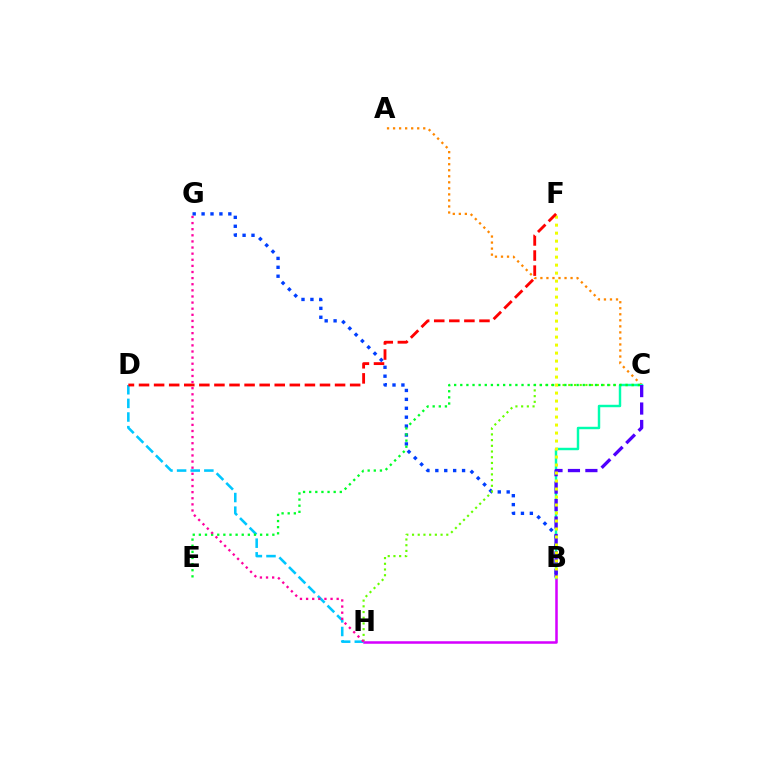{('B', 'G'): [{'color': '#003fff', 'line_style': 'dotted', 'thickness': 2.42}], ('C', 'H'): [{'color': '#66ff00', 'line_style': 'dotted', 'thickness': 1.55}], ('A', 'C'): [{'color': '#ff8800', 'line_style': 'dotted', 'thickness': 1.64}], ('B', 'H'): [{'color': '#d600ff', 'line_style': 'solid', 'thickness': 1.82}], ('D', 'H'): [{'color': '#00c7ff', 'line_style': 'dashed', 'thickness': 1.85}], ('B', 'C'): [{'color': '#00ffaf', 'line_style': 'solid', 'thickness': 1.76}, {'color': '#4f00ff', 'line_style': 'dashed', 'thickness': 2.37}], ('C', 'E'): [{'color': '#00ff27', 'line_style': 'dotted', 'thickness': 1.66}], ('G', 'H'): [{'color': '#ff00a0', 'line_style': 'dotted', 'thickness': 1.66}], ('B', 'F'): [{'color': '#eeff00', 'line_style': 'dotted', 'thickness': 2.17}], ('D', 'F'): [{'color': '#ff0000', 'line_style': 'dashed', 'thickness': 2.05}]}